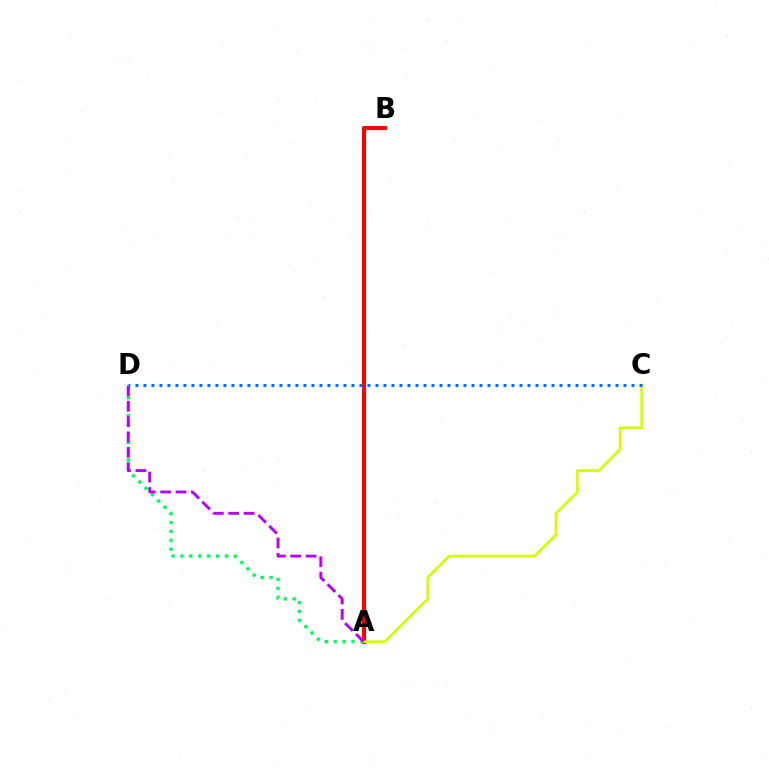{('A', 'B'): [{'color': '#ff0000', 'line_style': 'solid', 'thickness': 2.93}], ('A', 'D'): [{'color': '#00ff5c', 'line_style': 'dotted', 'thickness': 2.42}, {'color': '#b900ff', 'line_style': 'dashed', 'thickness': 2.09}], ('A', 'C'): [{'color': '#d1ff00', 'line_style': 'solid', 'thickness': 1.94}], ('C', 'D'): [{'color': '#0074ff', 'line_style': 'dotted', 'thickness': 2.17}]}